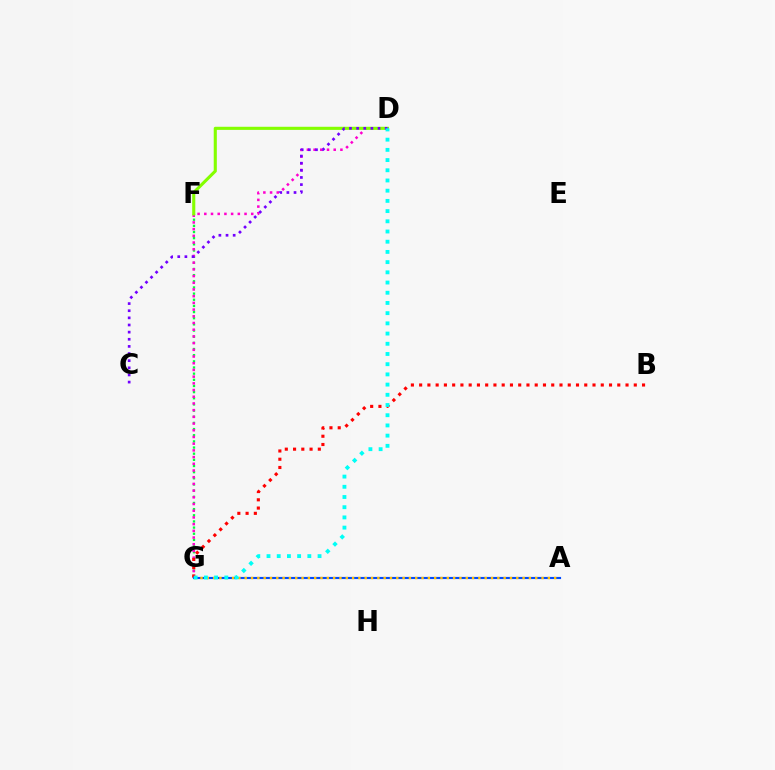{('F', 'G'): [{'color': '#00ff39', 'line_style': 'dotted', 'thickness': 1.67}], ('D', 'G'): [{'color': '#ff00cf', 'line_style': 'dotted', 'thickness': 1.82}, {'color': '#00fff6', 'line_style': 'dotted', 'thickness': 2.77}], ('D', 'F'): [{'color': '#84ff00', 'line_style': 'solid', 'thickness': 2.23}], ('C', 'D'): [{'color': '#7200ff', 'line_style': 'dotted', 'thickness': 1.94}], ('B', 'G'): [{'color': '#ff0000', 'line_style': 'dotted', 'thickness': 2.24}], ('A', 'G'): [{'color': '#004bff', 'line_style': 'solid', 'thickness': 1.54}, {'color': '#ffbd00', 'line_style': 'dotted', 'thickness': 1.72}]}